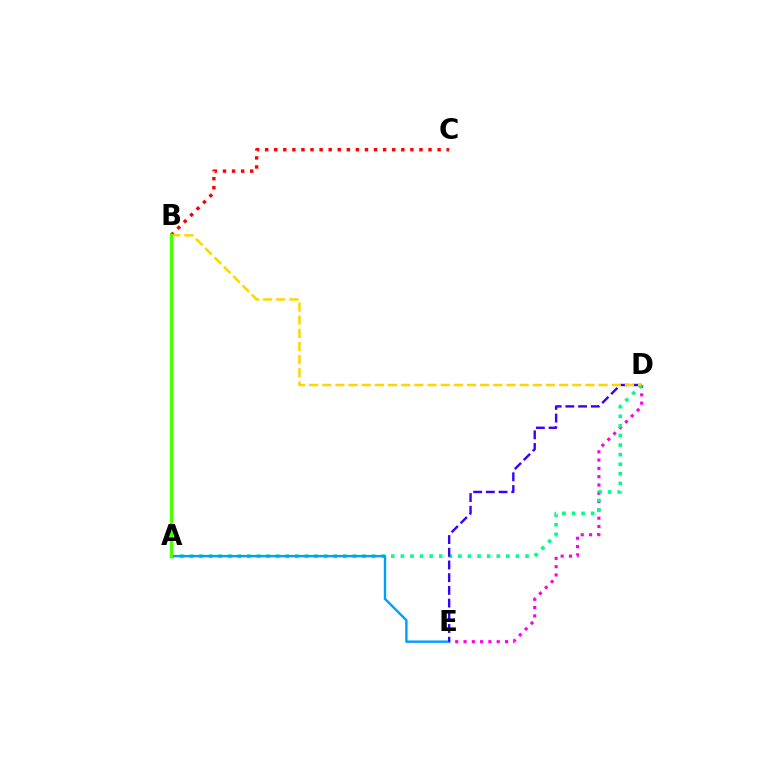{('D', 'E'): [{'color': '#ff00ed', 'line_style': 'dotted', 'thickness': 2.25}, {'color': '#3700ff', 'line_style': 'dashed', 'thickness': 1.73}], ('A', 'D'): [{'color': '#00ff86', 'line_style': 'dotted', 'thickness': 2.61}], ('A', 'E'): [{'color': '#009eff', 'line_style': 'solid', 'thickness': 1.73}], ('B', 'C'): [{'color': '#ff0000', 'line_style': 'dotted', 'thickness': 2.47}], ('B', 'D'): [{'color': '#ffd500', 'line_style': 'dashed', 'thickness': 1.79}], ('A', 'B'): [{'color': '#4fff00', 'line_style': 'solid', 'thickness': 2.51}]}